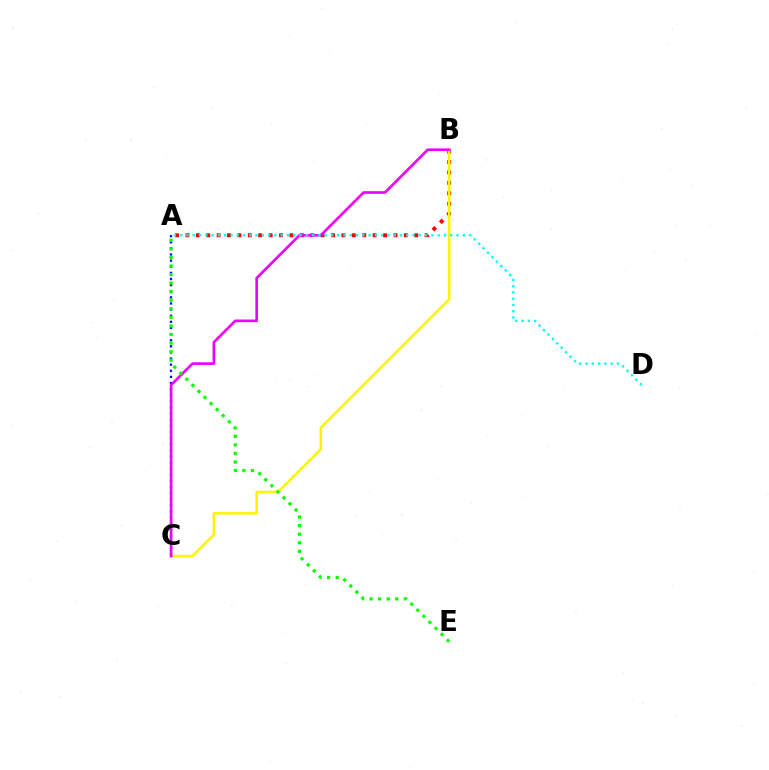{('A', 'B'): [{'color': '#ff0000', 'line_style': 'dotted', 'thickness': 2.83}], ('B', 'C'): [{'color': '#fcf500', 'line_style': 'solid', 'thickness': 1.83}, {'color': '#ee00ff', 'line_style': 'solid', 'thickness': 1.91}], ('A', 'C'): [{'color': '#0010ff', 'line_style': 'dotted', 'thickness': 1.66}], ('A', 'E'): [{'color': '#08ff00', 'line_style': 'dotted', 'thickness': 2.33}], ('A', 'D'): [{'color': '#00fff6', 'line_style': 'dotted', 'thickness': 1.71}]}